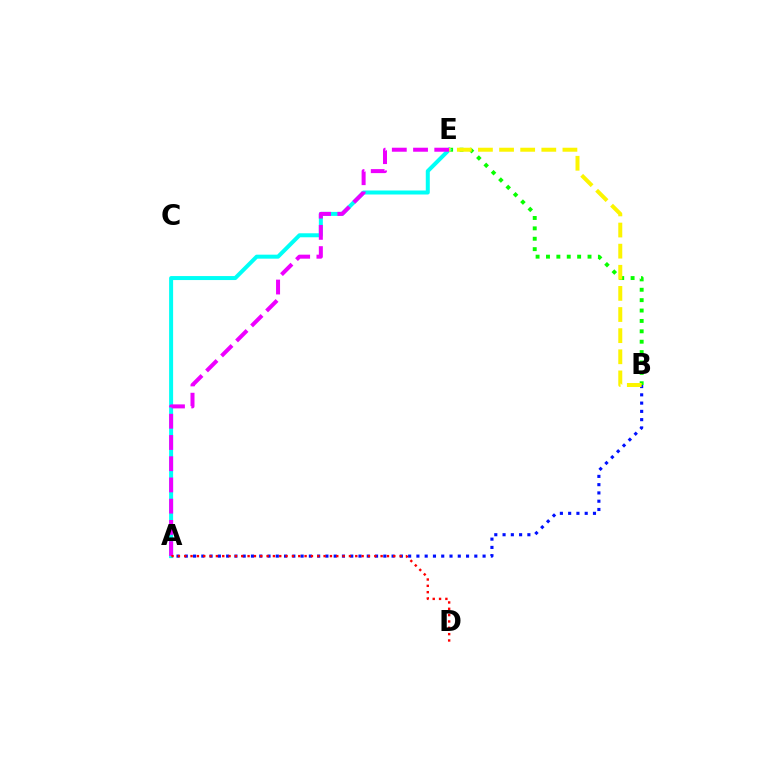{('A', 'B'): [{'color': '#0010ff', 'line_style': 'dotted', 'thickness': 2.25}], ('B', 'E'): [{'color': '#08ff00', 'line_style': 'dotted', 'thickness': 2.82}, {'color': '#fcf500', 'line_style': 'dashed', 'thickness': 2.87}], ('A', 'E'): [{'color': '#00fff6', 'line_style': 'solid', 'thickness': 2.88}, {'color': '#ee00ff', 'line_style': 'dashed', 'thickness': 2.88}], ('A', 'D'): [{'color': '#ff0000', 'line_style': 'dotted', 'thickness': 1.72}]}